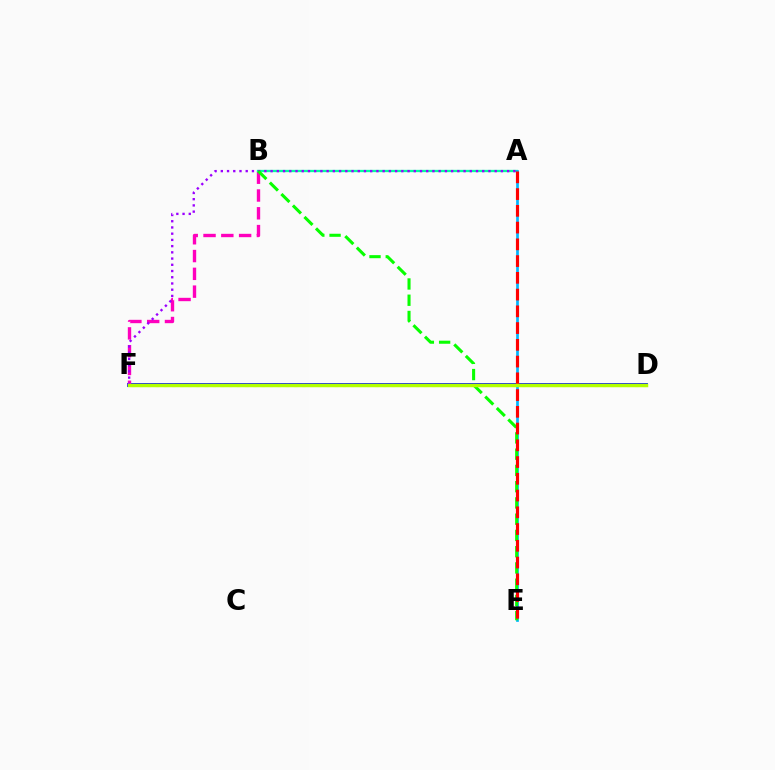{('D', 'F'): [{'color': '#0010ff', 'line_style': 'solid', 'thickness': 2.78}, {'color': '#ffa500', 'line_style': 'dotted', 'thickness': 2.21}, {'color': '#b3ff00', 'line_style': 'solid', 'thickness': 2.5}], ('B', 'F'): [{'color': '#ff00bd', 'line_style': 'dashed', 'thickness': 2.42}], ('A', 'B'): [{'color': '#00ff9d', 'line_style': 'solid', 'thickness': 1.66}], ('A', 'F'): [{'color': '#9b00ff', 'line_style': 'dotted', 'thickness': 1.69}], ('A', 'E'): [{'color': '#00b5ff', 'line_style': 'solid', 'thickness': 1.95}, {'color': '#ff0000', 'line_style': 'dashed', 'thickness': 2.28}], ('B', 'E'): [{'color': '#08ff00', 'line_style': 'dashed', 'thickness': 2.21}]}